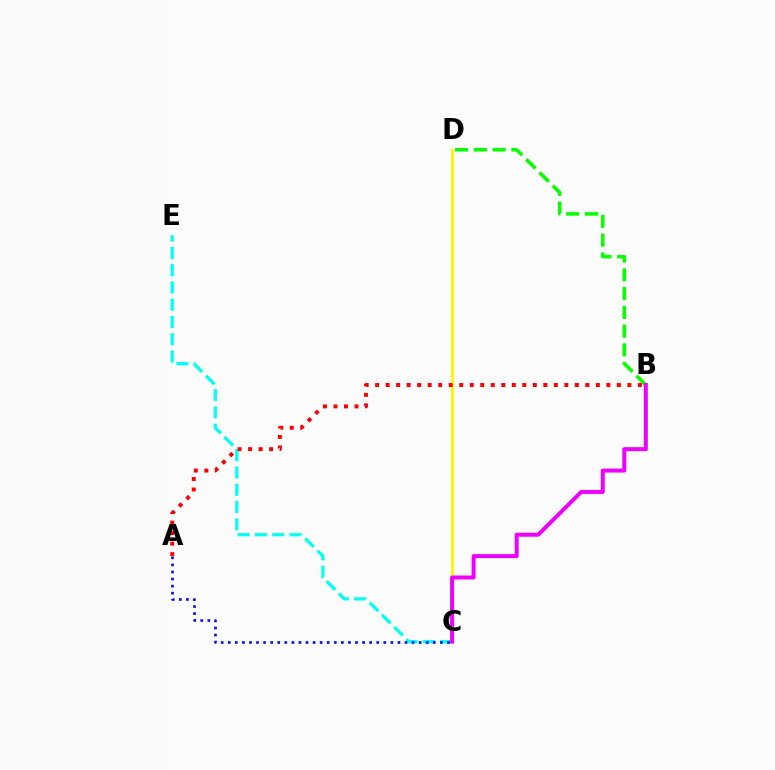{('C', 'D'): [{'color': '#fcf500', 'line_style': 'solid', 'thickness': 2.02}], ('C', 'E'): [{'color': '#00fff6', 'line_style': 'dashed', 'thickness': 2.35}], ('B', 'D'): [{'color': '#08ff00', 'line_style': 'dashed', 'thickness': 2.55}], ('B', 'C'): [{'color': '#ee00ff', 'line_style': 'solid', 'thickness': 2.86}], ('A', 'C'): [{'color': '#0010ff', 'line_style': 'dotted', 'thickness': 1.92}], ('A', 'B'): [{'color': '#ff0000', 'line_style': 'dotted', 'thickness': 2.86}]}